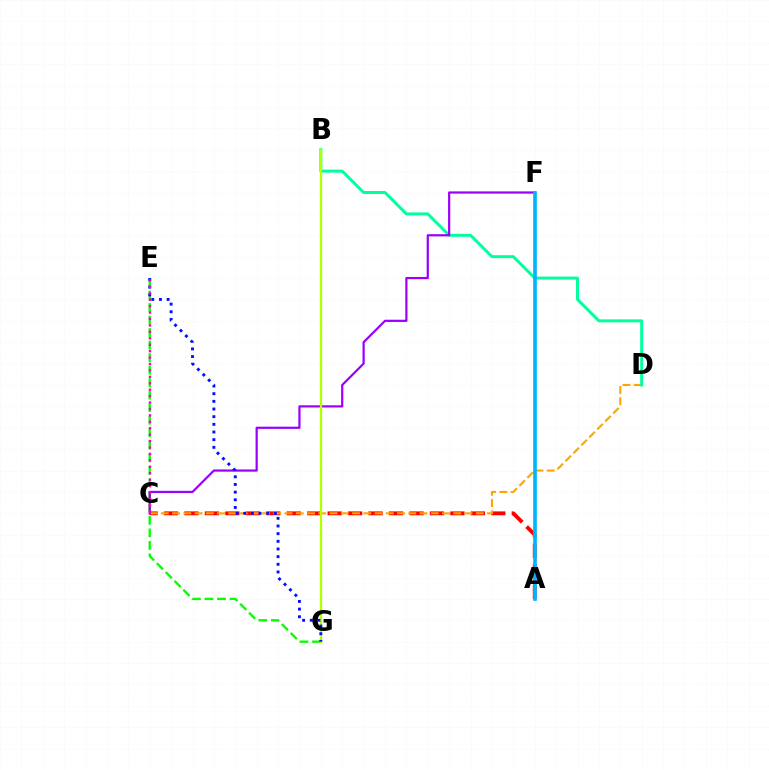{('E', 'G'): [{'color': '#08ff00', 'line_style': 'dashed', 'thickness': 1.7}, {'color': '#0010ff', 'line_style': 'dotted', 'thickness': 2.08}], ('A', 'C'): [{'color': '#ff0000', 'line_style': 'dashed', 'thickness': 2.78}], ('C', 'D'): [{'color': '#ffa500', 'line_style': 'dashed', 'thickness': 1.53}], ('B', 'D'): [{'color': '#00ff9d', 'line_style': 'solid', 'thickness': 2.13}], ('C', 'F'): [{'color': '#9b00ff', 'line_style': 'solid', 'thickness': 1.6}], ('B', 'G'): [{'color': '#b3ff00', 'line_style': 'solid', 'thickness': 1.63}], ('A', 'F'): [{'color': '#00b5ff', 'line_style': 'solid', 'thickness': 2.63}], ('C', 'E'): [{'color': '#ff00bd', 'line_style': 'dotted', 'thickness': 1.75}]}